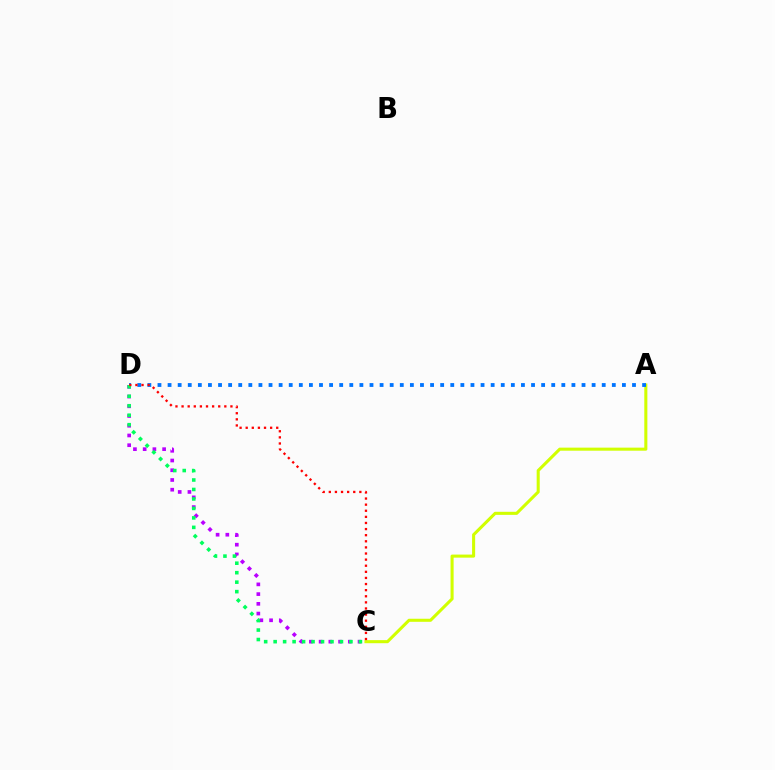{('A', 'C'): [{'color': '#d1ff00', 'line_style': 'solid', 'thickness': 2.21}], ('C', 'D'): [{'color': '#b900ff', 'line_style': 'dotted', 'thickness': 2.64}, {'color': '#00ff5c', 'line_style': 'dotted', 'thickness': 2.57}, {'color': '#ff0000', 'line_style': 'dotted', 'thickness': 1.66}], ('A', 'D'): [{'color': '#0074ff', 'line_style': 'dotted', 'thickness': 2.74}]}